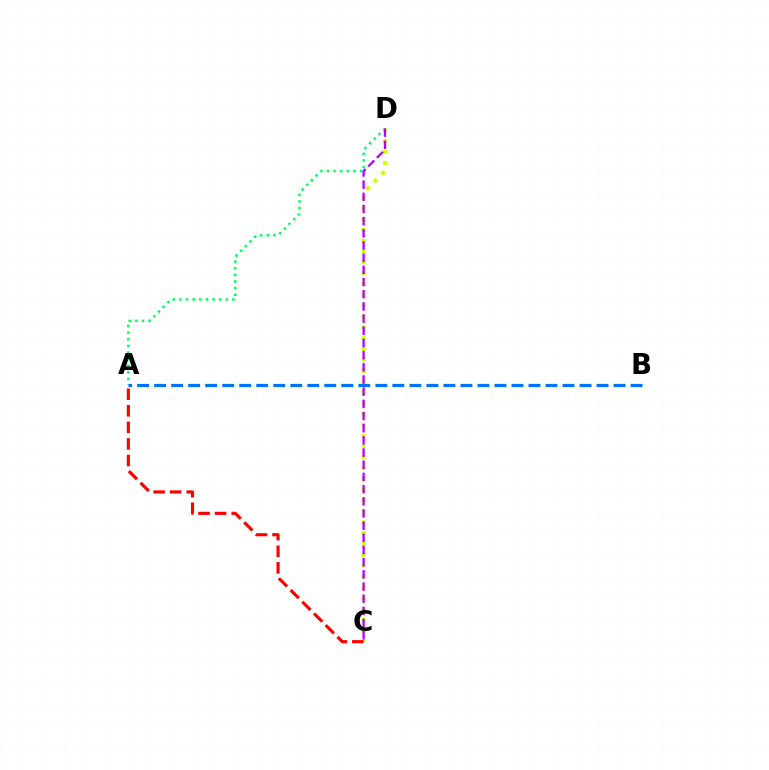{('A', 'D'): [{'color': '#00ff5c', 'line_style': 'dotted', 'thickness': 1.8}], ('C', 'D'): [{'color': '#d1ff00', 'line_style': 'dotted', 'thickness': 2.94}, {'color': '#b900ff', 'line_style': 'dashed', 'thickness': 1.65}], ('A', 'C'): [{'color': '#ff0000', 'line_style': 'dashed', 'thickness': 2.25}], ('A', 'B'): [{'color': '#0074ff', 'line_style': 'dashed', 'thickness': 2.31}]}